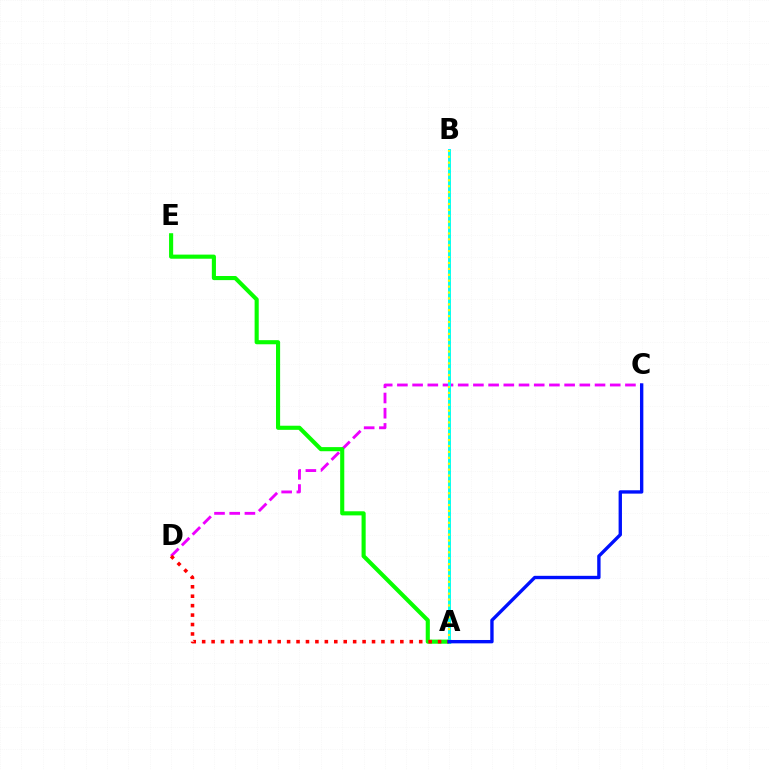{('C', 'D'): [{'color': '#ee00ff', 'line_style': 'dashed', 'thickness': 2.07}], ('A', 'E'): [{'color': '#08ff00', 'line_style': 'solid', 'thickness': 2.96}], ('A', 'B'): [{'color': '#00fff6', 'line_style': 'solid', 'thickness': 2.11}, {'color': '#fcf500', 'line_style': 'dotted', 'thickness': 1.6}], ('A', 'D'): [{'color': '#ff0000', 'line_style': 'dotted', 'thickness': 2.56}], ('A', 'C'): [{'color': '#0010ff', 'line_style': 'solid', 'thickness': 2.42}]}